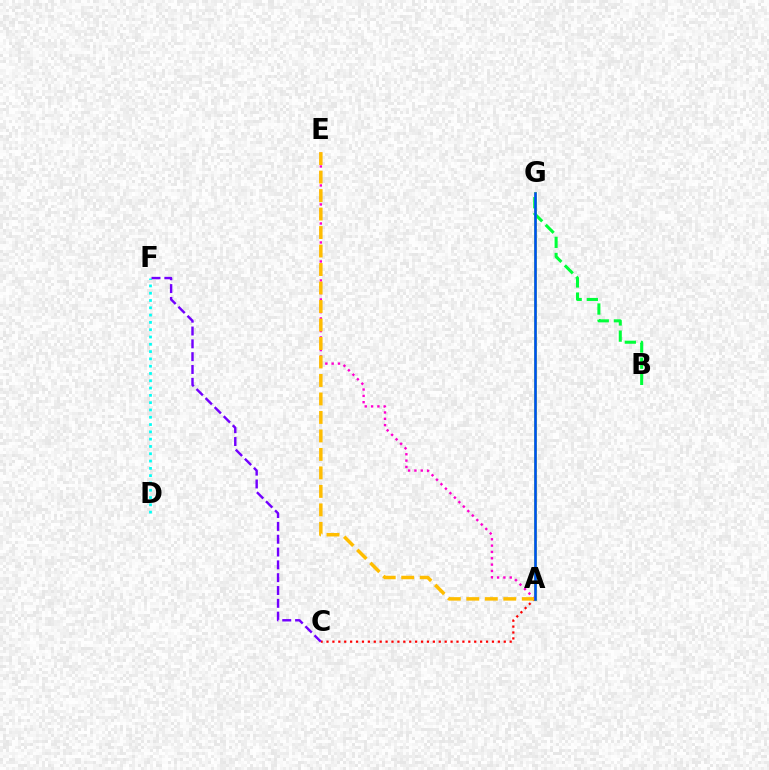{('A', 'G'): [{'color': '#84ff00', 'line_style': 'solid', 'thickness': 2.06}, {'color': '#004bff', 'line_style': 'solid', 'thickness': 1.82}], ('D', 'F'): [{'color': '#00fff6', 'line_style': 'dotted', 'thickness': 1.98}], ('A', 'C'): [{'color': '#ff0000', 'line_style': 'dotted', 'thickness': 1.61}], ('B', 'G'): [{'color': '#00ff39', 'line_style': 'dashed', 'thickness': 2.2}], ('A', 'E'): [{'color': '#ff00cf', 'line_style': 'dotted', 'thickness': 1.72}, {'color': '#ffbd00', 'line_style': 'dashed', 'thickness': 2.51}], ('C', 'F'): [{'color': '#7200ff', 'line_style': 'dashed', 'thickness': 1.74}]}